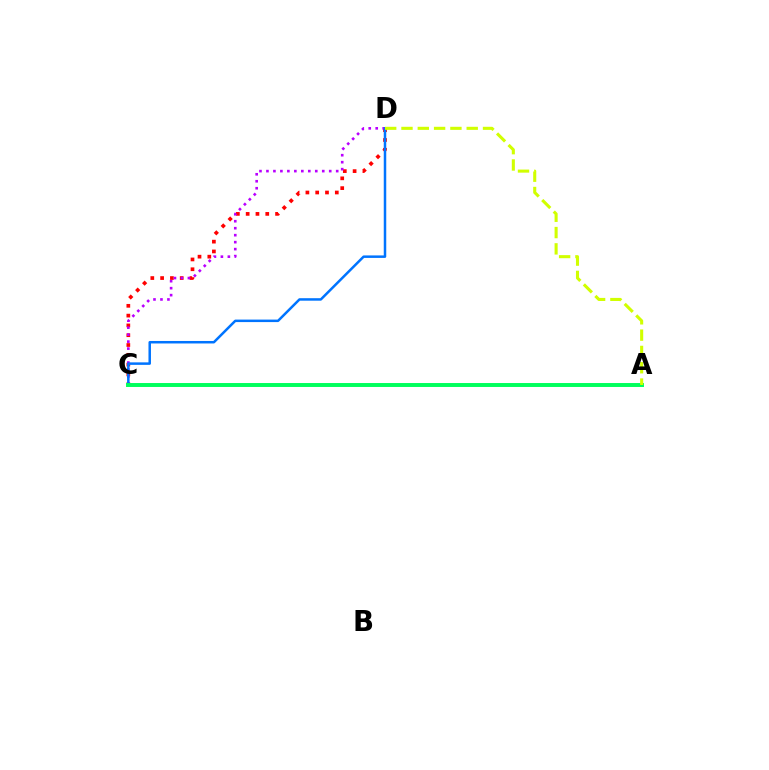{('C', 'D'): [{'color': '#ff0000', 'line_style': 'dotted', 'thickness': 2.66}, {'color': '#b900ff', 'line_style': 'dotted', 'thickness': 1.9}, {'color': '#0074ff', 'line_style': 'solid', 'thickness': 1.8}], ('A', 'C'): [{'color': '#00ff5c', 'line_style': 'solid', 'thickness': 2.83}], ('A', 'D'): [{'color': '#d1ff00', 'line_style': 'dashed', 'thickness': 2.22}]}